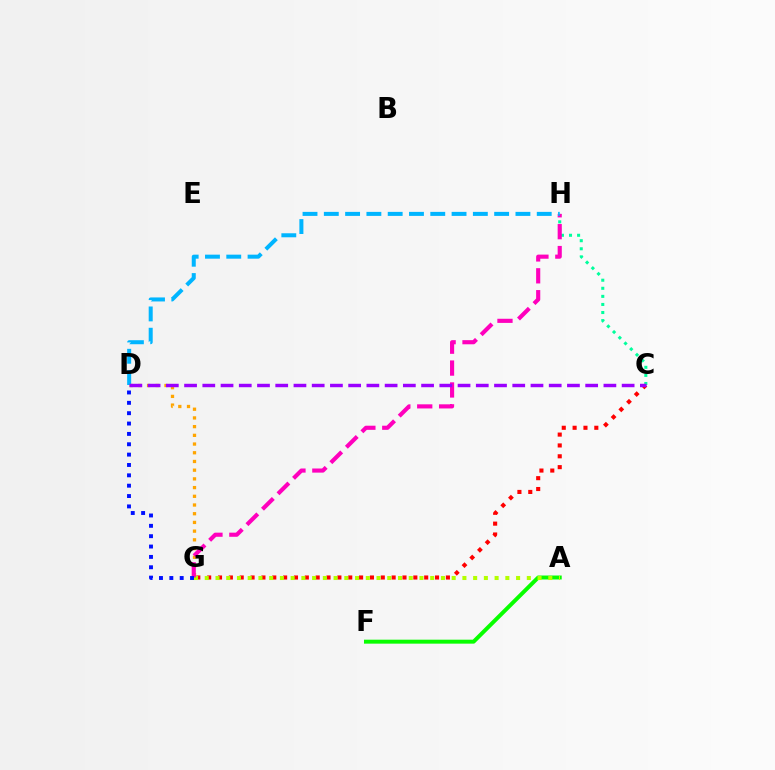{('A', 'F'): [{'color': '#08ff00', 'line_style': 'solid', 'thickness': 2.85}], ('D', 'G'): [{'color': '#ffa500', 'line_style': 'dotted', 'thickness': 2.37}, {'color': '#0010ff', 'line_style': 'dotted', 'thickness': 2.81}], ('C', 'G'): [{'color': '#ff0000', 'line_style': 'dotted', 'thickness': 2.95}], ('A', 'G'): [{'color': '#b3ff00', 'line_style': 'dotted', 'thickness': 2.92}], ('C', 'H'): [{'color': '#00ff9d', 'line_style': 'dotted', 'thickness': 2.19}], ('G', 'H'): [{'color': '#ff00bd', 'line_style': 'dashed', 'thickness': 2.97}], ('D', 'H'): [{'color': '#00b5ff', 'line_style': 'dashed', 'thickness': 2.89}], ('C', 'D'): [{'color': '#9b00ff', 'line_style': 'dashed', 'thickness': 2.48}]}